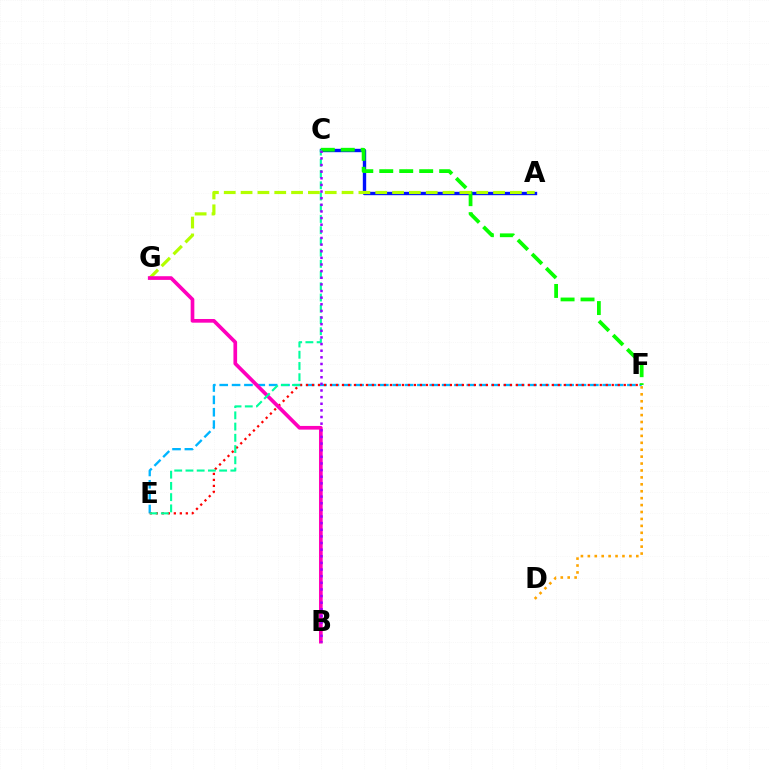{('A', 'C'): [{'color': '#0010ff', 'line_style': 'solid', 'thickness': 2.43}], ('E', 'F'): [{'color': '#00b5ff', 'line_style': 'dashed', 'thickness': 1.68}, {'color': '#ff0000', 'line_style': 'dotted', 'thickness': 1.63}], ('C', 'F'): [{'color': '#08ff00', 'line_style': 'dashed', 'thickness': 2.71}], ('A', 'G'): [{'color': '#b3ff00', 'line_style': 'dashed', 'thickness': 2.29}], ('D', 'F'): [{'color': '#ffa500', 'line_style': 'dotted', 'thickness': 1.88}], ('B', 'G'): [{'color': '#ff00bd', 'line_style': 'solid', 'thickness': 2.65}], ('C', 'E'): [{'color': '#00ff9d', 'line_style': 'dashed', 'thickness': 1.52}], ('B', 'C'): [{'color': '#9b00ff', 'line_style': 'dotted', 'thickness': 1.8}]}